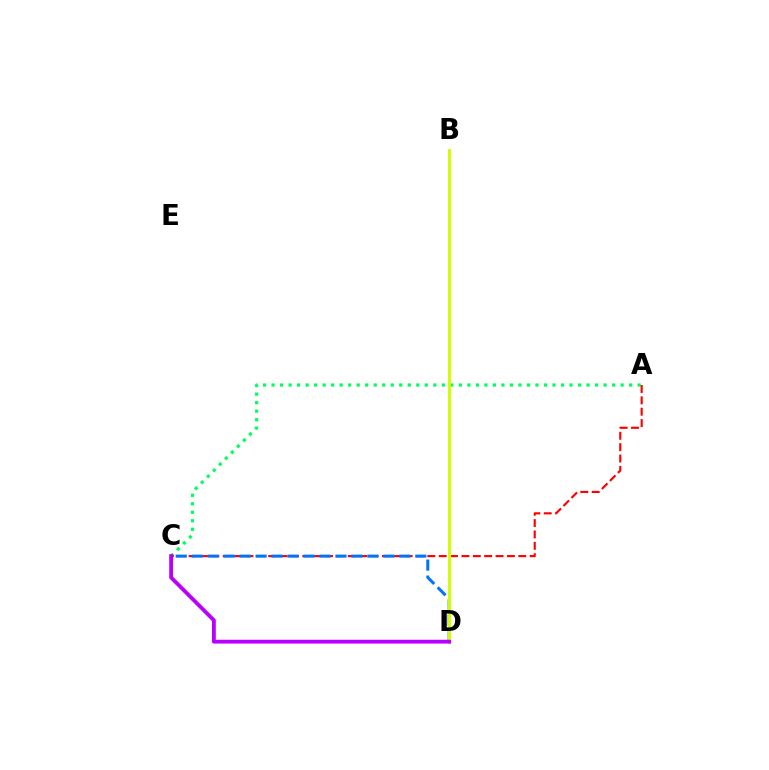{('A', 'C'): [{'color': '#00ff5c', 'line_style': 'dotted', 'thickness': 2.31}, {'color': '#ff0000', 'line_style': 'dashed', 'thickness': 1.54}], ('C', 'D'): [{'color': '#0074ff', 'line_style': 'dashed', 'thickness': 2.17}, {'color': '#b900ff', 'line_style': 'solid', 'thickness': 2.75}], ('B', 'D'): [{'color': '#d1ff00', 'line_style': 'solid', 'thickness': 2.14}]}